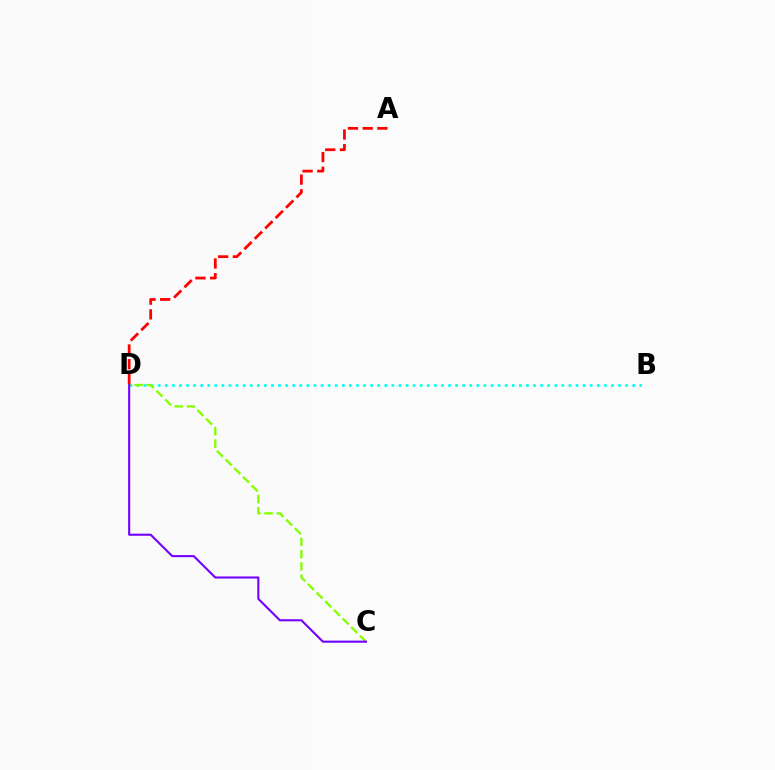{('B', 'D'): [{'color': '#00fff6', 'line_style': 'dotted', 'thickness': 1.92}], ('C', 'D'): [{'color': '#84ff00', 'line_style': 'dashed', 'thickness': 1.66}, {'color': '#7200ff', 'line_style': 'solid', 'thickness': 1.51}], ('A', 'D'): [{'color': '#ff0000', 'line_style': 'dashed', 'thickness': 2.0}]}